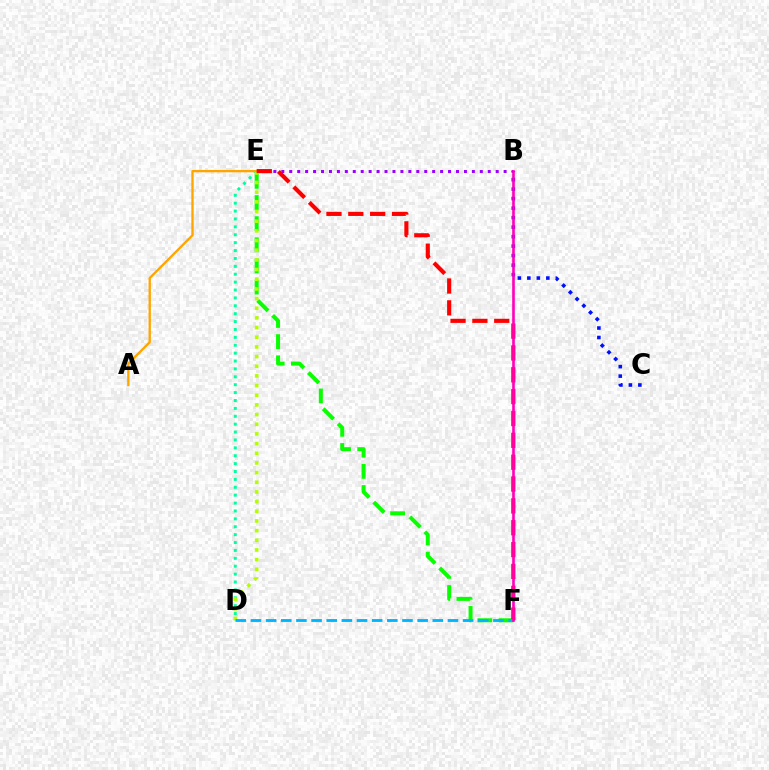{('D', 'E'): [{'color': '#00ff9d', 'line_style': 'dotted', 'thickness': 2.14}, {'color': '#b3ff00', 'line_style': 'dotted', 'thickness': 2.63}], ('E', 'F'): [{'color': '#08ff00', 'line_style': 'dashed', 'thickness': 2.87}, {'color': '#ff0000', 'line_style': 'dashed', 'thickness': 2.97}], ('A', 'E'): [{'color': '#ffa500', 'line_style': 'solid', 'thickness': 1.68}], ('B', 'E'): [{'color': '#9b00ff', 'line_style': 'dotted', 'thickness': 2.16}], ('B', 'C'): [{'color': '#0010ff', 'line_style': 'dotted', 'thickness': 2.58}], ('D', 'F'): [{'color': '#00b5ff', 'line_style': 'dashed', 'thickness': 2.06}], ('B', 'F'): [{'color': '#ff00bd', 'line_style': 'solid', 'thickness': 1.9}]}